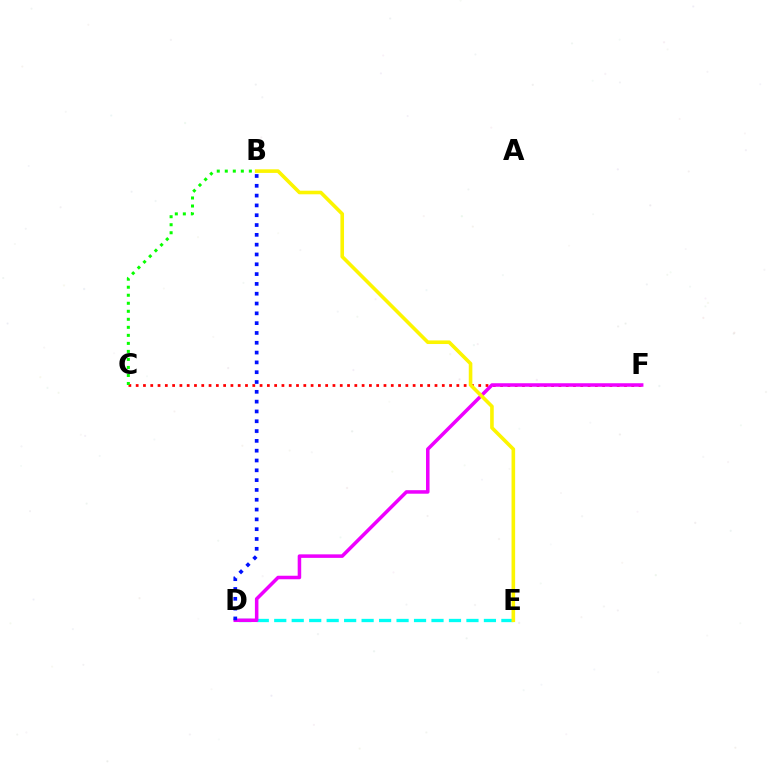{('D', 'E'): [{'color': '#00fff6', 'line_style': 'dashed', 'thickness': 2.37}], ('C', 'F'): [{'color': '#ff0000', 'line_style': 'dotted', 'thickness': 1.98}], ('D', 'F'): [{'color': '#ee00ff', 'line_style': 'solid', 'thickness': 2.54}], ('B', 'E'): [{'color': '#fcf500', 'line_style': 'solid', 'thickness': 2.59}], ('B', 'D'): [{'color': '#0010ff', 'line_style': 'dotted', 'thickness': 2.67}], ('B', 'C'): [{'color': '#08ff00', 'line_style': 'dotted', 'thickness': 2.18}]}